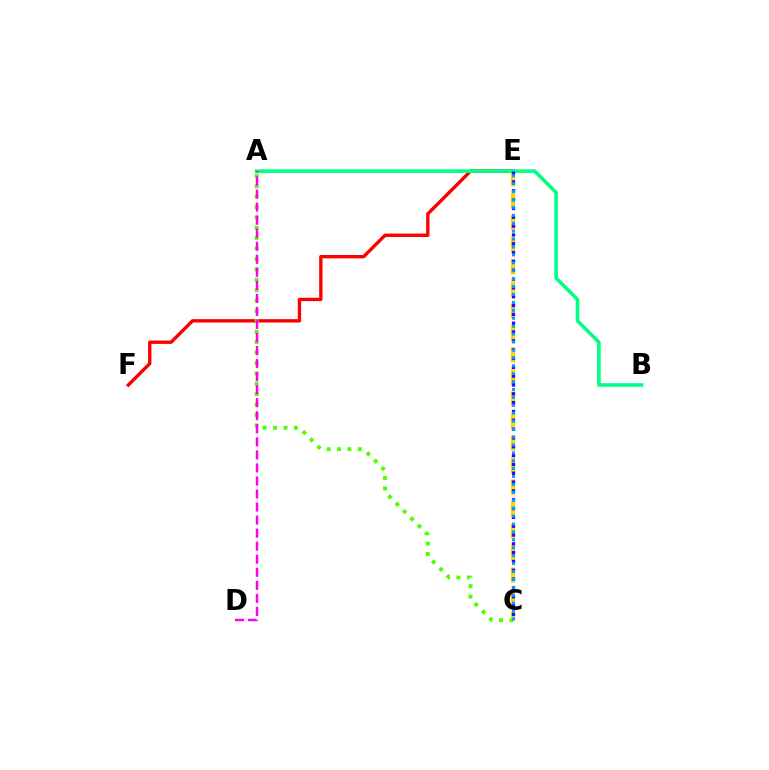{('E', 'F'): [{'color': '#ff0000', 'line_style': 'solid', 'thickness': 2.43}], ('C', 'E'): [{'color': '#ffd500', 'line_style': 'dashed', 'thickness': 2.99}, {'color': '#3700ff', 'line_style': 'dotted', 'thickness': 2.4}, {'color': '#009eff', 'line_style': 'dotted', 'thickness': 2.15}], ('A', 'C'): [{'color': '#4fff00', 'line_style': 'dotted', 'thickness': 2.83}], ('A', 'B'): [{'color': '#00ff86', 'line_style': 'solid', 'thickness': 2.59}], ('A', 'D'): [{'color': '#ff00ed', 'line_style': 'dashed', 'thickness': 1.77}]}